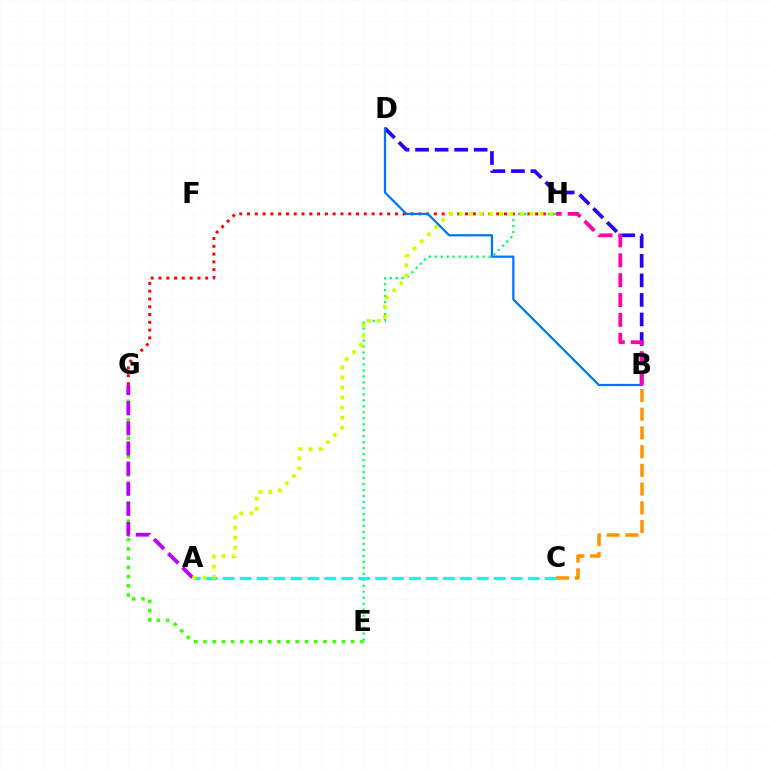{('E', 'H'): [{'color': '#00ff5c', 'line_style': 'dotted', 'thickness': 1.62}], ('E', 'G'): [{'color': '#3dff00', 'line_style': 'dotted', 'thickness': 2.51}], ('A', 'G'): [{'color': '#b900ff', 'line_style': 'dashed', 'thickness': 2.74}], ('G', 'H'): [{'color': '#ff0000', 'line_style': 'dotted', 'thickness': 2.12}], ('B', 'D'): [{'color': '#2500ff', 'line_style': 'dashed', 'thickness': 2.65}, {'color': '#0074ff', 'line_style': 'solid', 'thickness': 1.61}], ('B', 'C'): [{'color': '#ff9400', 'line_style': 'dashed', 'thickness': 2.54}], ('A', 'C'): [{'color': '#00fff6', 'line_style': 'dashed', 'thickness': 2.3}], ('A', 'H'): [{'color': '#d1ff00', 'line_style': 'dotted', 'thickness': 2.74}], ('B', 'H'): [{'color': '#ff00ac', 'line_style': 'dashed', 'thickness': 2.7}]}